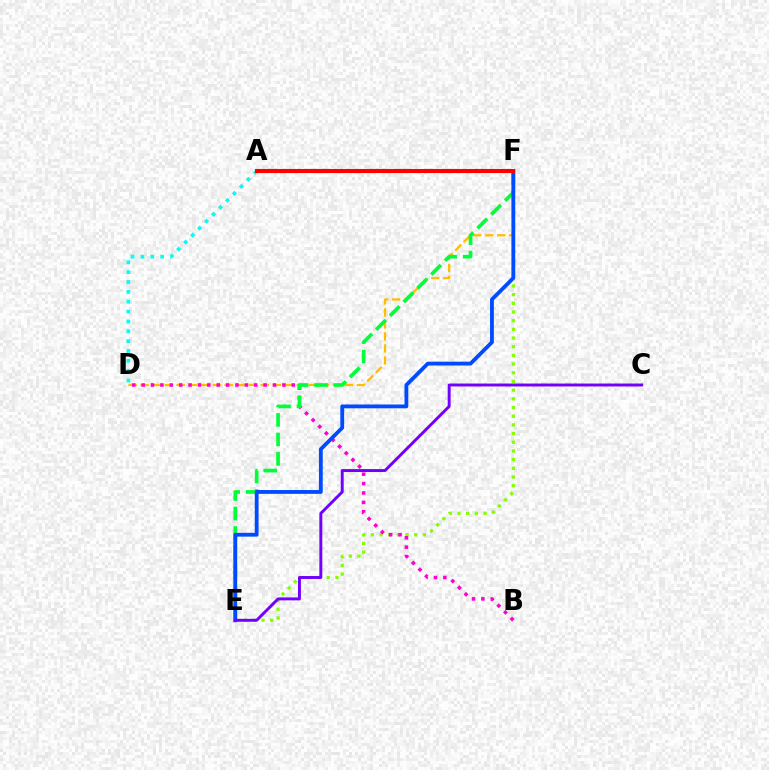{('E', 'F'): [{'color': '#84ff00', 'line_style': 'dotted', 'thickness': 2.36}, {'color': '#00ff39', 'line_style': 'dashed', 'thickness': 2.65}, {'color': '#004bff', 'line_style': 'solid', 'thickness': 2.75}], ('D', 'F'): [{'color': '#ffbd00', 'line_style': 'dashed', 'thickness': 1.63}], ('A', 'D'): [{'color': '#00fff6', 'line_style': 'dotted', 'thickness': 2.68}], ('B', 'D'): [{'color': '#ff00cf', 'line_style': 'dotted', 'thickness': 2.55}], ('C', 'E'): [{'color': '#7200ff', 'line_style': 'solid', 'thickness': 2.12}], ('A', 'F'): [{'color': '#ff0000', 'line_style': 'solid', 'thickness': 2.94}]}